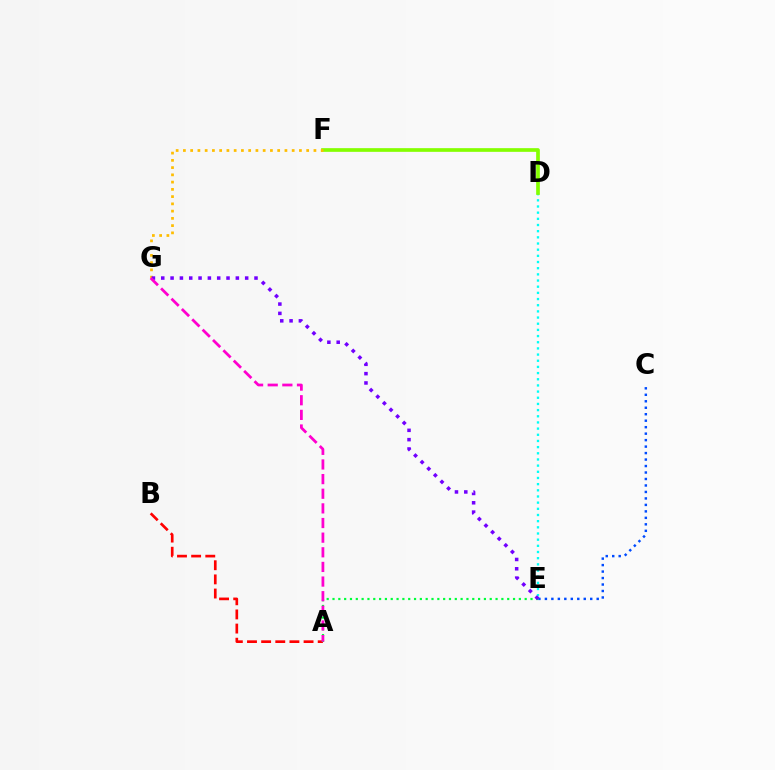{('C', 'E'): [{'color': '#004bff', 'line_style': 'dotted', 'thickness': 1.76}], ('A', 'B'): [{'color': '#ff0000', 'line_style': 'dashed', 'thickness': 1.92}], ('D', 'E'): [{'color': '#00fff6', 'line_style': 'dotted', 'thickness': 1.68}], ('D', 'F'): [{'color': '#84ff00', 'line_style': 'solid', 'thickness': 2.65}], ('A', 'E'): [{'color': '#00ff39', 'line_style': 'dotted', 'thickness': 1.58}], ('F', 'G'): [{'color': '#ffbd00', 'line_style': 'dotted', 'thickness': 1.97}], ('E', 'G'): [{'color': '#7200ff', 'line_style': 'dotted', 'thickness': 2.53}], ('A', 'G'): [{'color': '#ff00cf', 'line_style': 'dashed', 'thickness': 1.99}]}